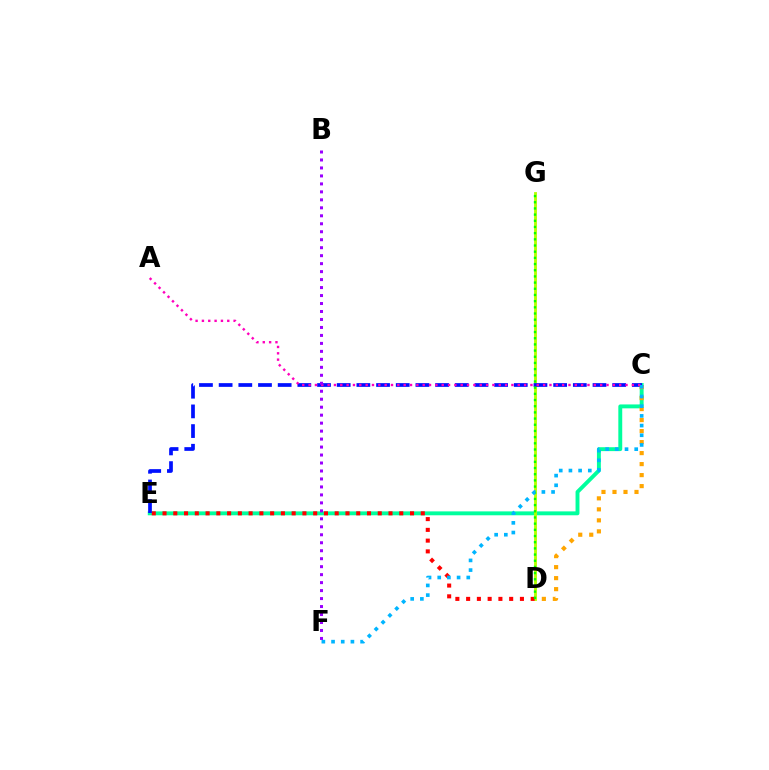{('C', 'E'): [{'color': '#00ff9d', 'line_style': 'solid', 'thickness': 2.81}, {'color': '#0010ff', 'line_style': 'dashed', 'thickness': 2.67}], ('D', 'G'): [{'color': '#b3ff00', 'line_style': 'solid', 'thickness': 2.05}, {'color': '#08ff00', 'line_style': 'dotted', 'thickness': 1.68}], ('D', 'E'): [{'color': '#ff0000', 'line_style': 'dotted', 'thickness': 2.92}], ('C', 'D'): [{'color': '#ffa500', 'line_style': 'dotted', 'thickness': 2.99}], ('A', 'C'): [{'color': '#ff00bd', 'line_style': 'dotted', 'thickness': 1.72}], ('C', 'F'): [{'color': '#00b5ff', 'line_style': 'dotted', 'thickness': 2.63}], ('B', 'F'): [{'color': '#9b00ff', 'line_style': 'dotted', 'thickness': 2.17}]}